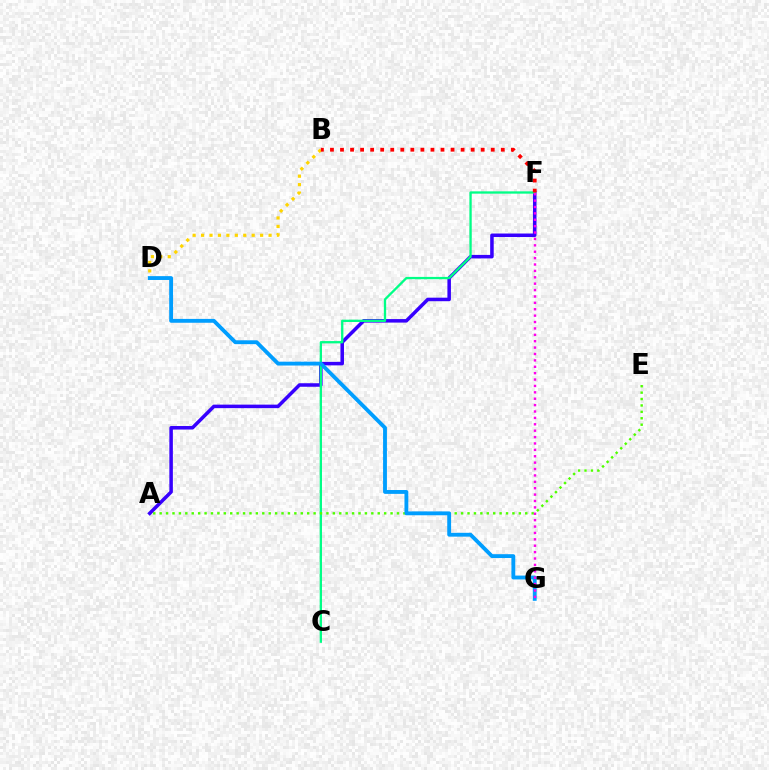{('A', 'F'): [{'color': '#3700ff', 'line_style': 'solid', 'thickness': 2.54}], ('B', 'D'): [{'color': '#ffd500', 'line_style': 'dotted', 'thickness': 2.29}], ('C', 'F'): [{'color': '#00ff86', 'line_style': 'solid', 'thickness': 1.66}], ('A', 'E'): [{'color': '#4fff00', 'line_style': 'dotted', 'thickness': 1.74}], ('D', 'G'): [{'color': '#009eff', 'line_style': 'solid', 'thickness': 2.77}], ('F', 'G'): [{'color': '#ff00ed', 'line_style': 'dotted', 'thickness': 1.74}], ('B', 'F'): [{'color': '#ff0000', 'line_style': 'dotted', 'thickness': 2.73}]}